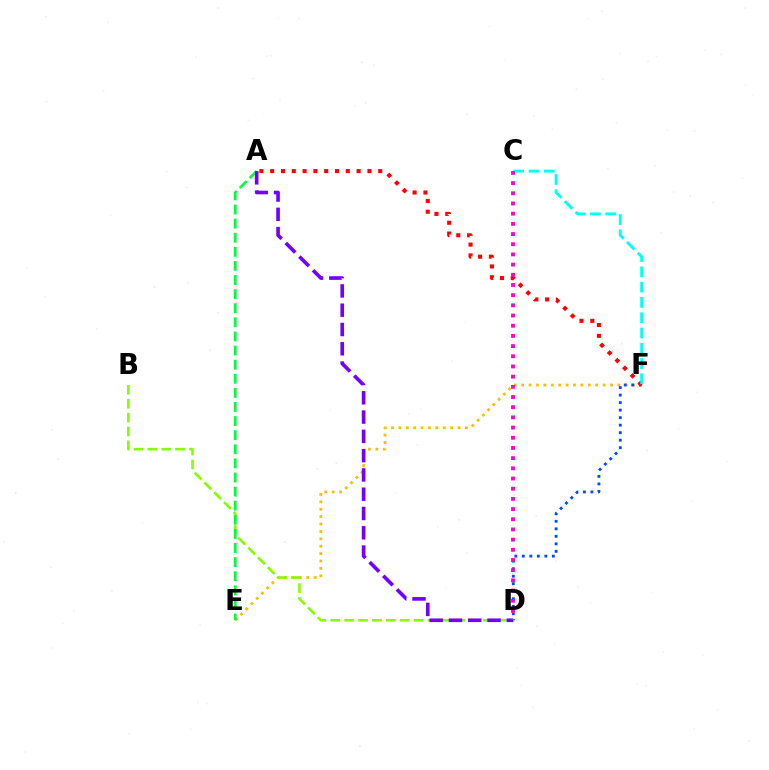{('E', 'F'): [{'color': '#ffbd00', 'line_style': 'dotted', 'thickness': 2.01}], ('D', 'F'): [{'color': '#004bff', 'line_style': 'dotted', 'thickness': 2.04}], ('B', 'D'): [{'color': '#84ff00', 'line_style': 'dashed', 'thickness': 1.89}], ('A', 'E'): [{'color': '#00ff39', 'line_style': 'dashed', 'thickness': 1.92}], ('A', 'D'): [{'color': '#7200ff', 'line_style': 'dashed', 'thickness': 2.62}], ('A', 'F'): [{'color': '#ff0000', 'line_style': 'dotted', 'thickness': 2.94}], ('C', 'F'): [{'color': '#00fff6', 'line_style': 'dashed', 'thickness': 2.08}], ('C', 'D'): [{'color': '#ff00cf', 'line_style': 'dotted', 'thickness': 2.77}]}